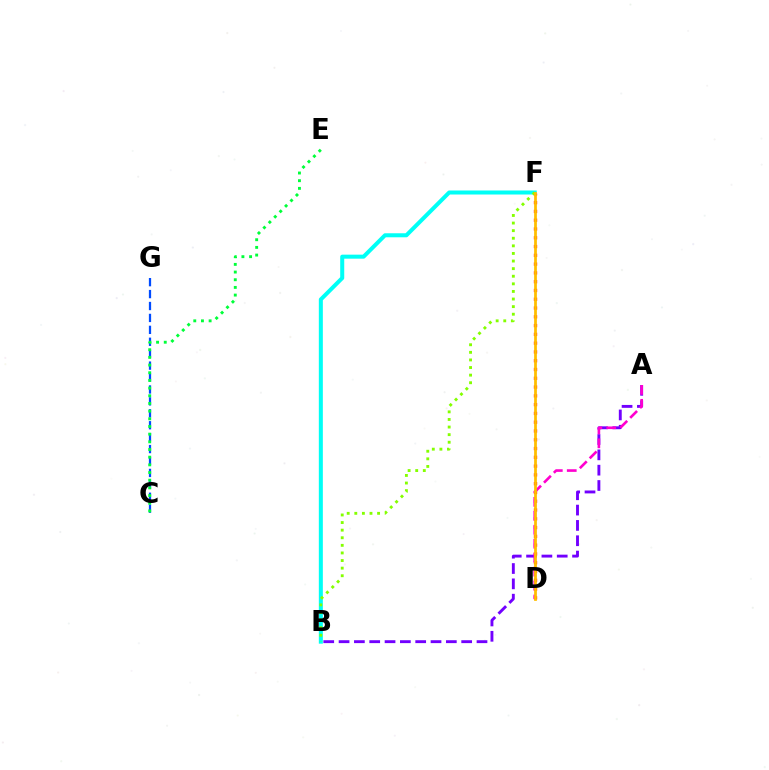{('C', 'G'): [{'color': '#004bff', 'line_style': 'dashed', 'thickness': 1.62}], ('A', 'B'): [{'color': '#7200ff', 'line_style': 'dashed', 'thickness': 2.08}], ('D', 'F'): [{'color': '#ff0000', 'line_style': 'dotted', 'thickness': 2.39}, {'color': '#ffbd00', 'line_style': 'solid', 'thickness': 1.98}], ('B', 'F'): [{'color': '#00fff6', 'line_style': 'solid', 'thickness': 2.9}, {'color': '#84ff00', 'line_style': 'dotted', 'thickness': 2.06}], ('A', 'D'): [{'color': '#ff00cf', 'line_style': 'dashed', 'thickness': 1.9}], ('C', 'E'): [{'color': '#00ff39', 'line_style': 'dotted', 'thickness': 2.09}]}